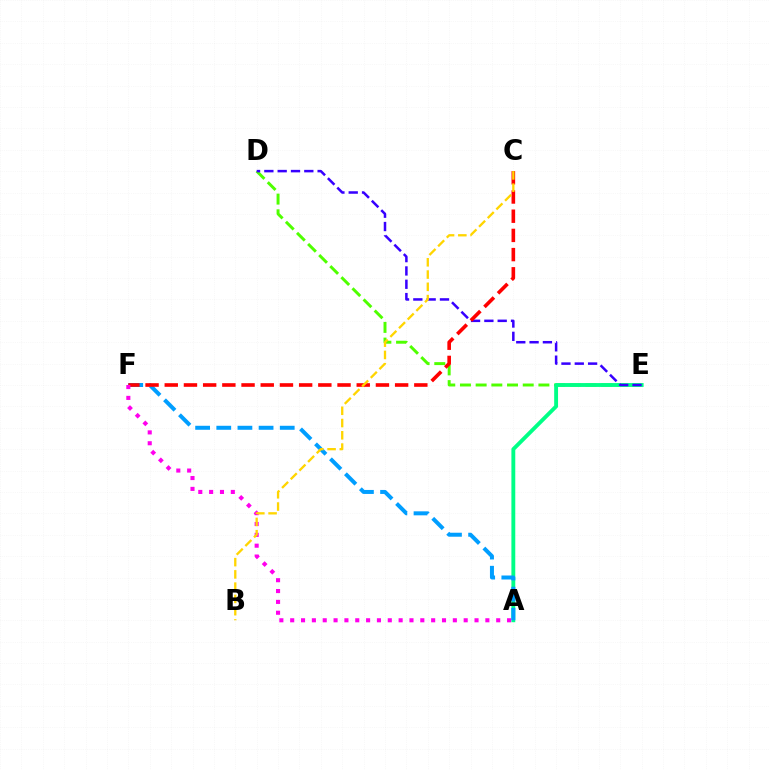{('D', 'E'): [{'color': '#4fff00', 'line_style': 'dashed', 'thickness': 2.13}, {'color': '#3700ff', 'line_style': 'dashed', 'thickness': 1.81}], ('A', 'E'): [{'color': '#00ff86', 'line_style': 'solid', 'thickness': 2.79}], ('A', 'F'): [{'color': '#009eff', 'line_style': 'dashed', 'thickness': 2.87}, {'color': '#ff00ed', 'line_style': 'dotted', 'thickness': 2.95}], ('C', 'F'): [{'color': '#ff0000', 'line_style': 'dashed', 'thickness': 2.61}], ('B', 'C'): [{'color': '#ffd500', 'line_style': 'dashed', 'thickness': 1.67}]}